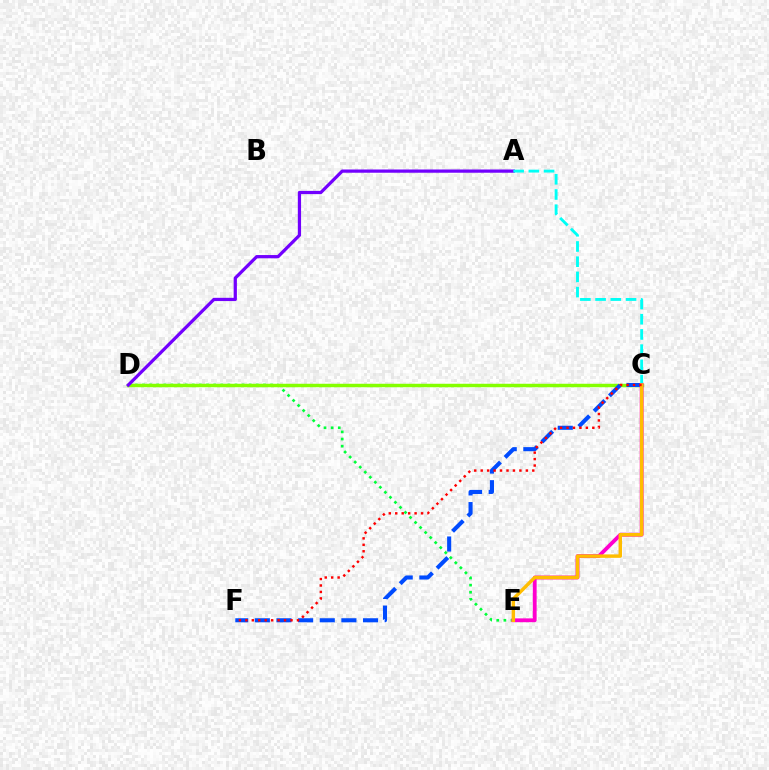{('D', 'E'): [{'color': '#00ff39', 'line_style': 'dotted', 'thickness': 1.93}], ('C', 'D'): [{'color': '#84ff00', 'line_style': 'solid', 'thickness': 2.5}], ('A', 'D'): [{'color': '#7200ff', 'line_style': 'solid', 'thickness': 2.33}], ('C', 'F'): [{'color': '#004bff', 'line_style': 'dashed', 'thickness': 2.94}, {'color': '#ff0000', 'line_style': 'dotted', 'thickness': 1.75}], ('A', 'C'): [{'color': '#00fff6', 'line_style': 'dashed', 'thickness': 2.07}], ('C', 'E'): [{'color': '#ff00cf', 'line_style': 'solid', 'thickness': 2.74}, {'color': '#ffbd00', 'line_style': 'solid', 'thickness': 2.48}]}